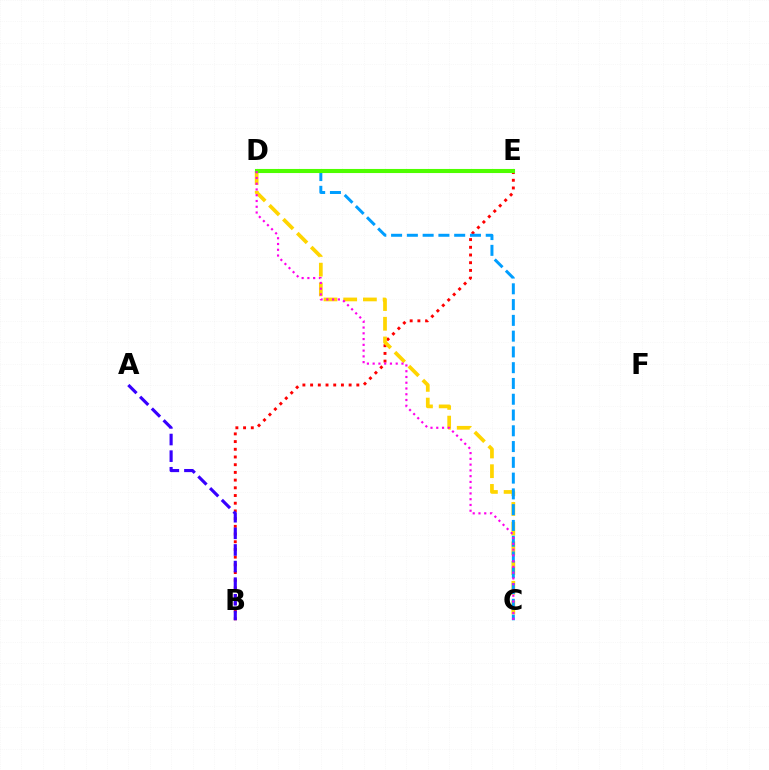{('B', 'E'): [{'color': '#ff0000', 'line_style': 'dotted', 'thickness': 2.09}], ('C', 'D'): [{'color': '#ffd500', 'line_style': 'dashed', 'thickness': 2.68}, {'color': '#009eff', 'line_style': 'dashed', 'thickness': 2.14}, {'color': '#ff00ed', 'line_style': 'dotted', 'thickness': 1.57}], ('D', 'E'): [{'color': '#00ff86', 'line_style': 'dashed', 'thickness': 2.64}, {'color': '#4fff00', 'line_style': 'solid', 'thickness': 2.94}], ('A', 'B'): [{'color': '#3700ff', 'line_style': 'dashed', 'thickness': 2.26}]}